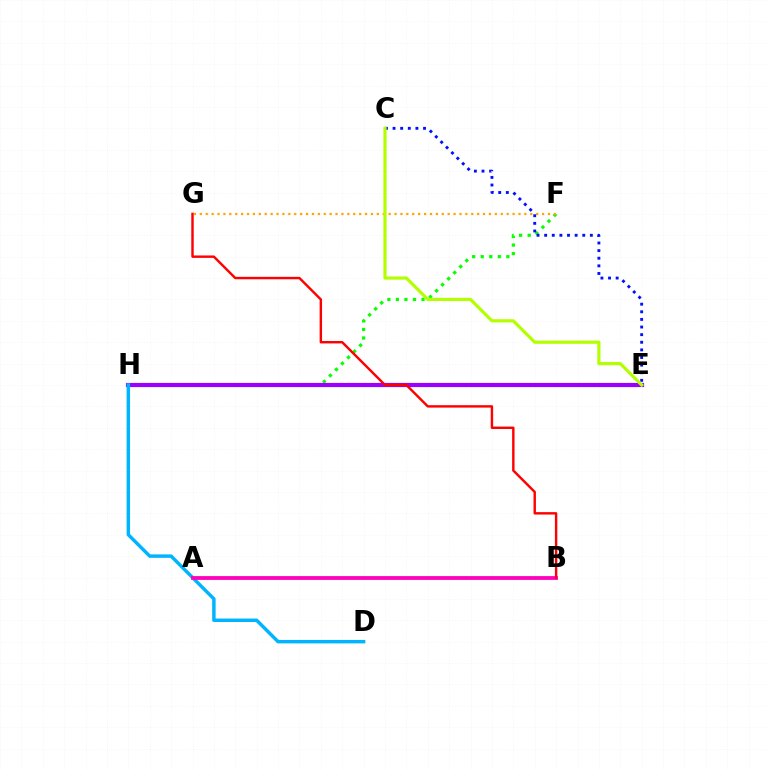{('A', 'B'): [{'color': '#00ff9d', 'line_style': 'solid', 'thickness': 1.55}, {'color': '#ff00bd', 'line_style': 'solid', 'thickness': 2.73}], ('F', 'H'): [{'color': '#08ff00', 'line_style': 'dotted', 'thickness': 2.32}], ('F', 'G'): [{'color': '#ffa500', 'line_style': 'dotted', 'thickness': 1.6}], ('E', 'H'): [{'color': '#9b00ff', 'line_style': 'solid', 'thickness': 2.99}], ('C', 'E'): [{'color': '#0010ff', 'line_style': 'dotted', 'thickness': 2.07}, {'color': '#b3ff00', 'line_style': 'solid', 'thickness': 2.29}], ('D', 'H'): [{'color': '#00b5ff', 'line_style': 'solid', 'thickness': 2.49}], ('B', 'G'): [{'color': '#ff0000', 'line_style': 'solid', 'thickness': 1.74}]}